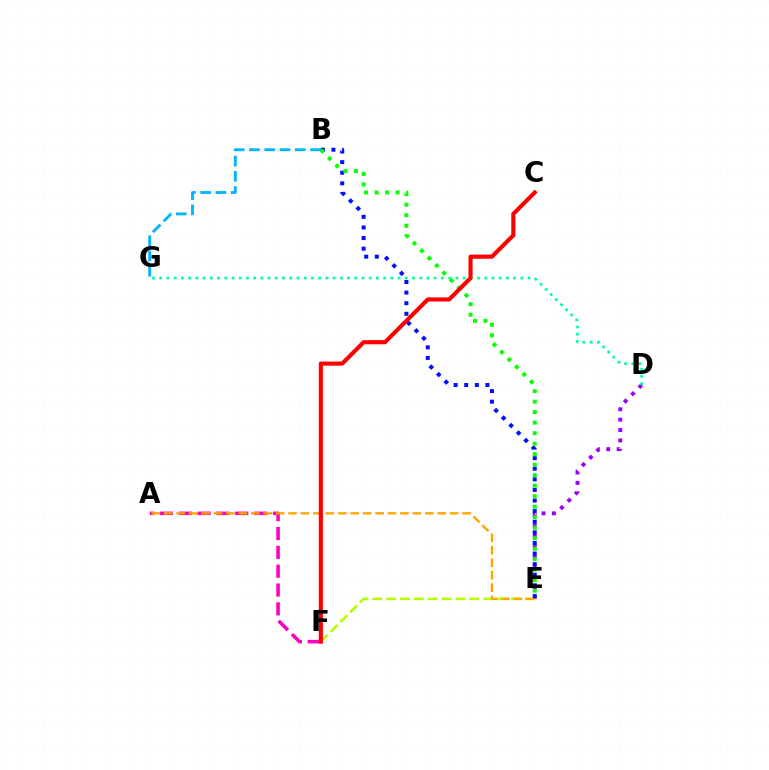{('A', 'F'): [{'color': '#ff00bd', 'line_style': 'dashed', 'thickness': 2.56}], ('E', 'F'): [{'color': '#b3ff00', 'line_style': 'dashed', 'thickness': 1.88}], ('D', 'E'): [{'color': '#9b00ff', 'line_style': 'dotted', 'thickness': 2.82}], ('A', 'E'): [{'color': '#ffa500', 'line_style': 'dashed', 'thickness': 1.69}], ('D', 'G'): [{'color': '#00ff9d', 'line_style': 'dotted', 'thickness': 1.96}], ('B', 'E'): [{'color': '#0010ff', 'line_style': 'dotted', 'thickness': 2.88}, {'color': '#08ff00', 'line_style': 'dotted', 'thickness': 2.85}], ('B', 'G'): [{'color': '#00b5ff', 'line_style': 'dashed', 'thickness': 2.07}], ('C', 'F'): [{'color': '#ff0000', 'line_style': 'solid', 'thickness': 2.98}]}